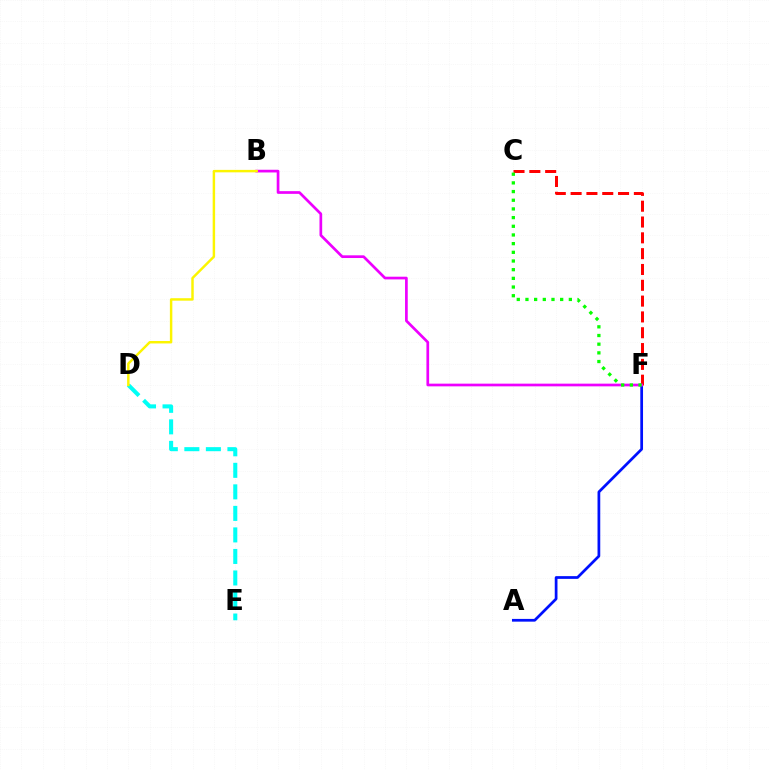{('A', 'F'): [{'color': '#0010ff', 'line_style': 'solid', 'thickness': 1.97}], ('D', 'E'): [{'color': '#00fff6', 'line_style': 'dashed', 'thickness': 2.92}], ('C', 'F'): [{'color': '#ff0000', 'line_style': 'dashed', 'thickness': 2.15}, {'color': '#08ff00', 'line_style': 'dotted', 'thickness': 2.36}], ('B', 'F'): [{'color': '#ee00ff', 'line_style': 'solid', 'thickness': 1.95}], ('B', 'D'): [{'color': '#fcf500', 'line_style': 'solid', 'thickness': 1.77}]}